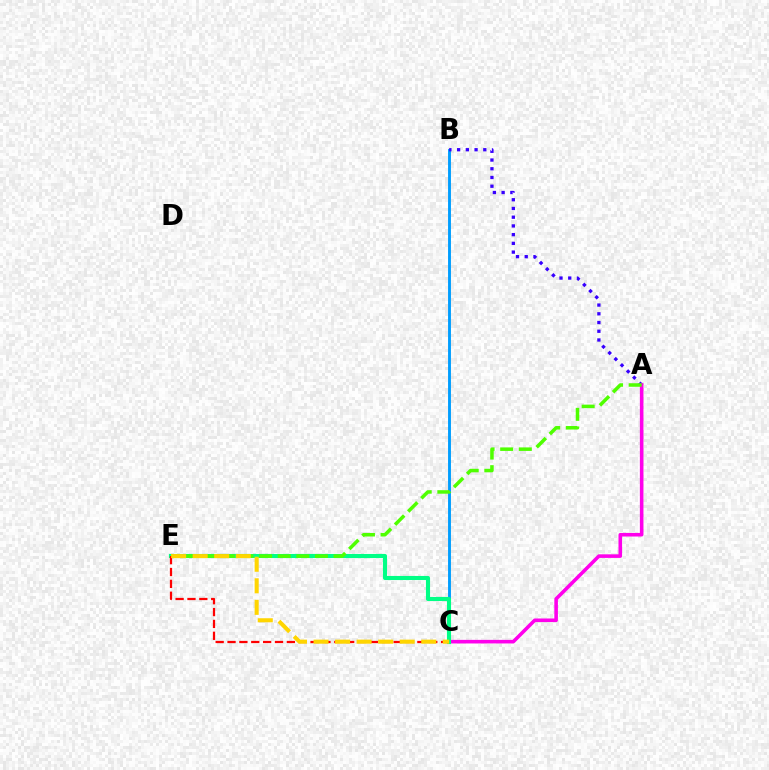{('B', 'C'): [{'color': '#009eff', 'line_style': 'solid', 'thickness': 2.08}], ('A', 'B'): [{'color': '#3700ff', 'line_style': 'dotted', 'thickness': 2.37}], ('A', 'C'): [{'color': '#ff00ed', 'line_style': 'solid', 'thickness': 2.58}], ('C', 'E'): [{'color': '#00ff86', 'line_style': 'solid', 'thickness': 2.95}, {'color': '#ff0000', 'line_style': 'dashed', 'thickness': 1.61}, {'color': '#ffd500', 'line_style': 'dashed', 'thickness': 2.93}], ('A', 'E'): [{'color': '#4fff00', 'line_style': 'dashed', 'thickness': 2.53}]}